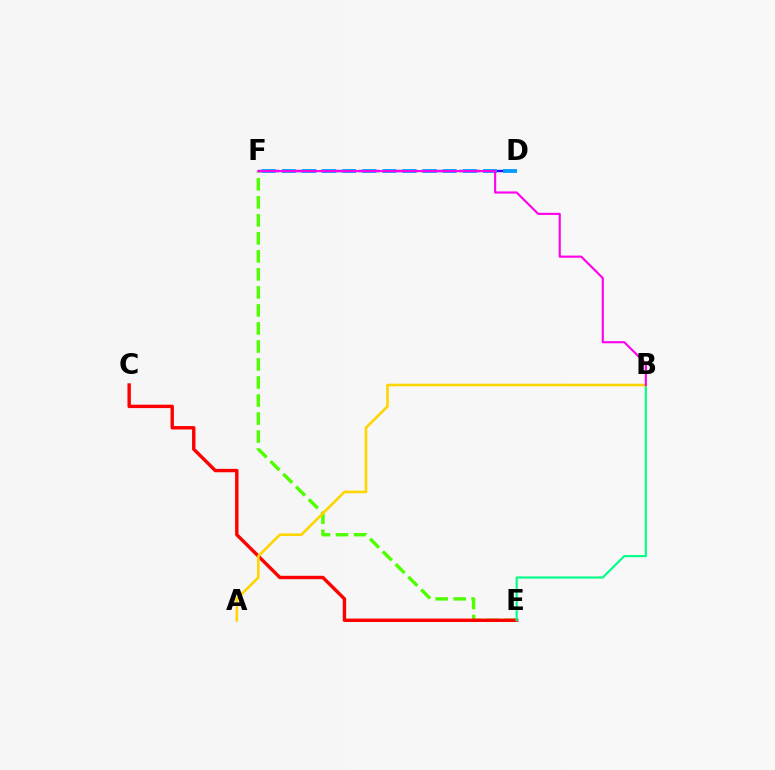{('E', 'F'): [{'color': '#4fff00', 'line_style': 'dashed', 'thickness': 2.45}], ('D', 'F'): [{'color': '#3700ff', 'line_style': 'dashed', 'thickness': 1.71}, {'color': '#009eff', 'line_style': 'dashed', 'thickness': 2.73}], ('C', 'E'): [{'color': '#ff0000', 'line_style': 'solid', 'thickness': 2.45}], ('B', 'E'): [{'color': '#00ff86', 'line_style': 'solid', 'thickness': 1.54}], ('A', 'B'): [{'color': '#ffd500', 'line_style': 'solid', 'thickness': 1.88}], ('B', 'F'): [{'color': '#ff00ed', 'line_style': 'solid', 'thickness': 1.53}]}